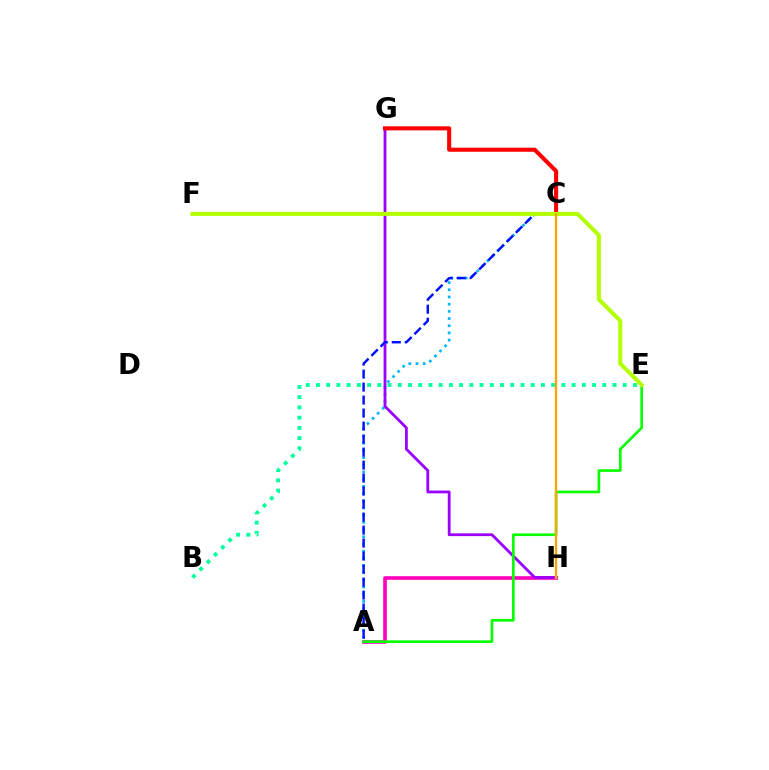{('A', 'C'): [{'color': '#00b5ff', 'line_style': 'dotted', 'thickness': 1.95}, {'color': '#0010ff', 'line_style': 'dashed', 'thickness': 1.77}], ('A', 'H'): [{'color': '#ff00bd', 'line_style': 'solid', 'thickness': 2.62}], ('G', 'H'): [{'color': '#9b00ff', 'line_style': 'solid', 'thickness': 2.01}], ('A', 'E'): [{'color': '#08ff00', 'line_style': 'solid', 'thickness': 1.92}], ('C', 'G'): [{'color': '#ff0000', 'line_style': 'solid', 'thickness': 2.94}], ('E', 'F'): [{'color': '#b3ff00', 'line_style': 'solid', 'thickness': 2.91}], ('B', 'E'): [{'color': '#00ff9d', 'line_style': 'dotted', 'thickness': 2.78}], ('C', 'H'): [{'color': '#ffa500', 'line_style': 'solid', 'thickness': 1.69}]}